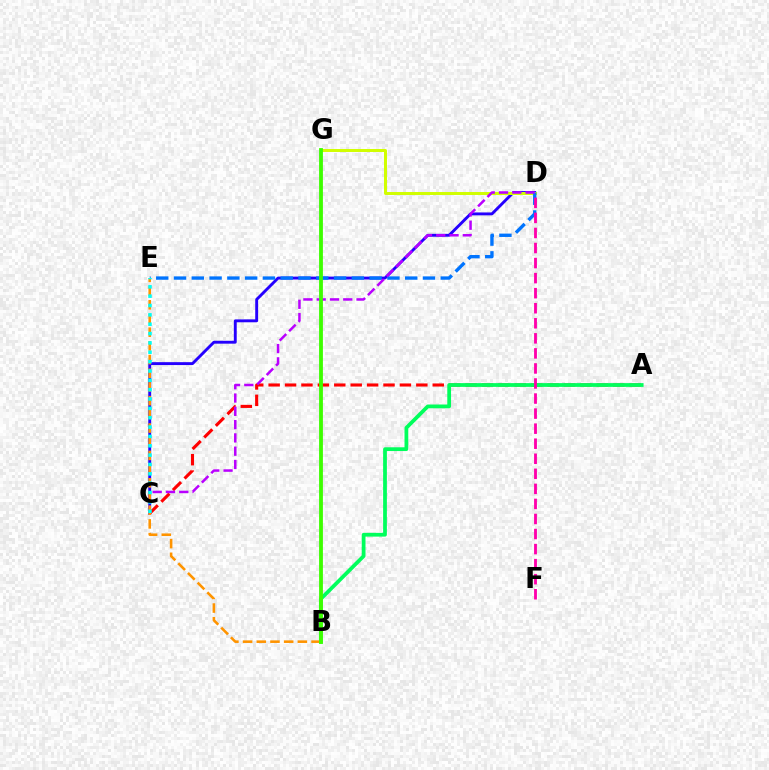{('C', 'D'): [{'color': '#2500ff', 'line_style': 'solid', 'thickness': 2.08}, {'color': '#b900ff', 'line_style': 'dashed', 'thickness': 1.8}], ('D', 'G'): [{'color': '#d1ff00', 'line_style': 'solid', 'thickness': 2.15}], ('A', 'C'): [{'color': '#ff0000', 'line_style': 'dashed', 'thickness': 2.23}], ('A', 'B'): [{'color': '#00ff5c', 'line_style': 'solid', 'thickness': 2.71}], ('D', 'E'): [{'color': '#0074ff', 'line_style': 'dashed', 'thickness': 2.42}], ('B', 'E'): [{'color': '#ff9400', 'line_style': 'dashed', 'thickness': 1.86}], ('C', 'E'): [{'color': '#00fff6', 'line_style': 'dotted', 'thickness': 2.54}], ('B', 'G'): [{'color': '#3dff00', 'line_style': 'solid', 'thickness': 2.75}], ('D', 'F'): [{'color': '#ff00ac', 'line_style': 'dashed', 'thickness': 2.04}]}